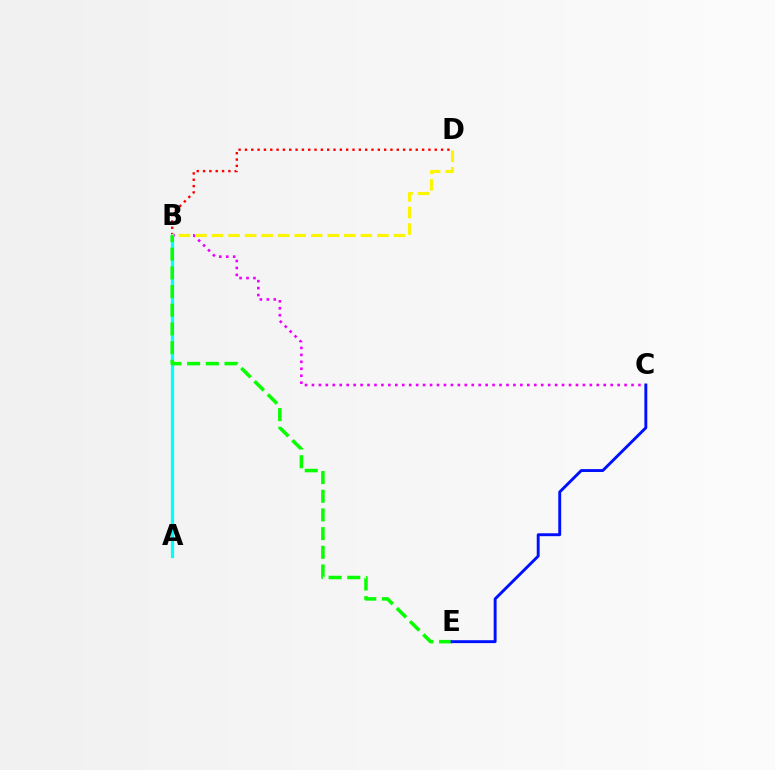{('B', 'C'): [{'color': '#ee00ff', 'line_style': 'dotted', 'thickness': 1.89}], ('B', 'D'): [{'color': '#ff0000', 'line_style': 'dotted', 'thickness': 1.72}, {'color': '#fcf500', 'line_style': 'dashed', 'thickness': 2.25}], ('A', 'B'): [{'color': '#00fff6', 'line_style': 'solid', 'thickness': 2.34}], ('B', 'E'): [{'color': '#08ff00', 'line_style': 'dashed', 'thickness': 2.54}], ('C', 'E'): [{'color': '#0010ff', 'line_style': 'solid', 'thickness': 2.09}]}